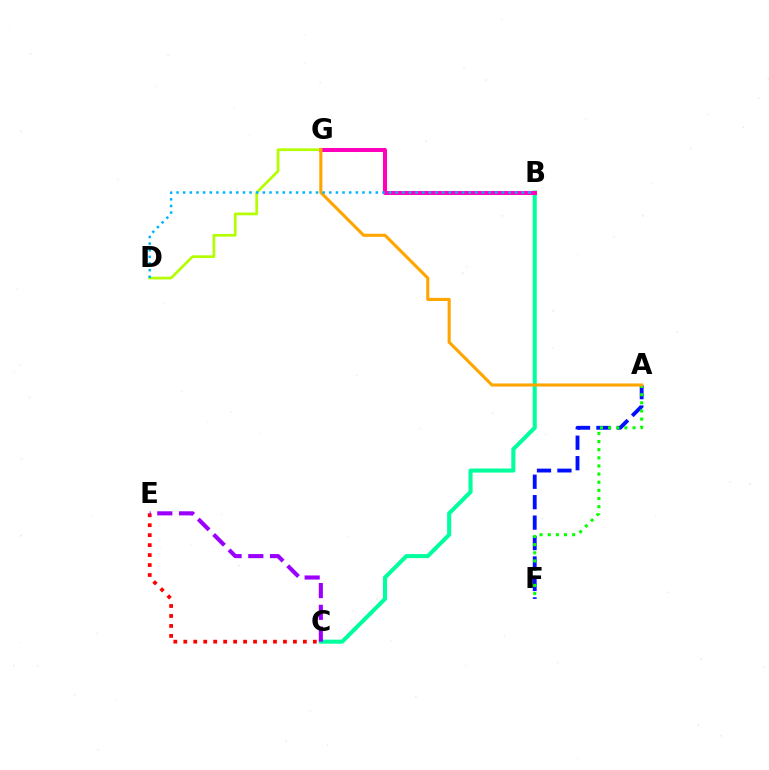{('A', 'F'): [{'color': '#0010ff', 'line_style': 'dashed', 'thickness': 2.78}, {'color': '#08ff00', 'line_style': 'dotted', 'thickness': 2.21}], ('B', 'C'): [{'color': '#00ff9d', 'line_style': 'solid', 'thickness': 2.92}], ('B', 'G'): [{'color': '#ff00bd', 'line_style': 'solid', 'thickness': 2.89}], ('D', 'G'): [{'color': '#b3ff00', 'line_style': 'solid', 'thickness': 1.94}], ('A', 'G'): [{'color': '#ffa500', 'line_style': 'solid', 'thickness': 2.23}], ('C', 'E'): [{'color': '#ff0000', 'line_style': 'dotted', 'thickness': 2.71}, {'color': '#9b00ff', 'line_style': 'dashed', 'thickness': 2.95}], ('B', 'D'): [{'color': '#00b5ff', 'line_style': 'dotted', 'thickness': 1.8}]}